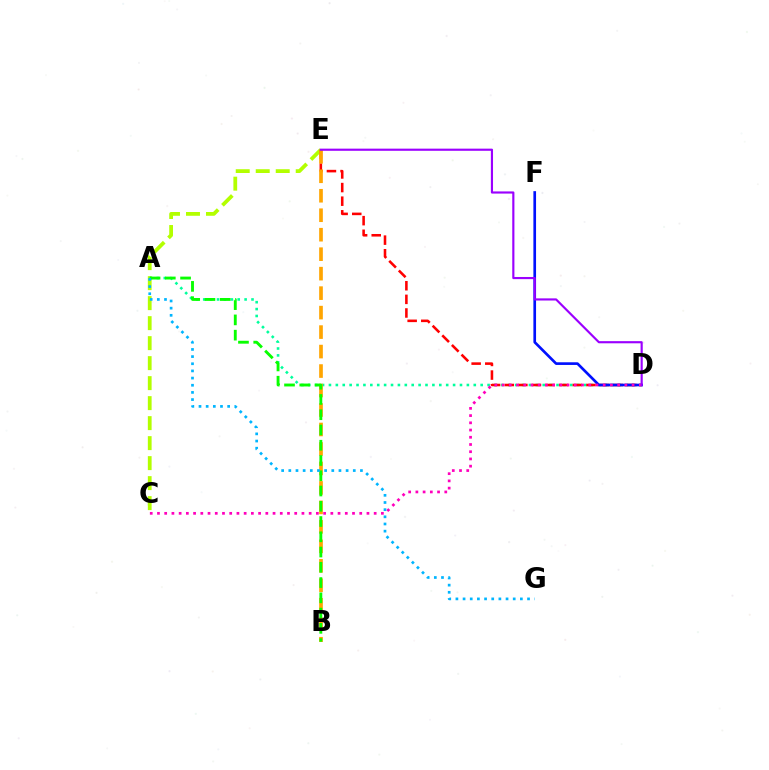{('C', 'E'): [{'color': '#b3ff00', 'line_style': 'dashed', 'thickness': 2.72}], ('A', 'D'): [{'color': '#00ff9d', 'line_style': 'dotted', 'thickness': 1.87}], ('D', 'E'): [{'color': '#ff0000', 'line_style': 'dashed', 'thickness': 1.85}, {'color': '#9b00ff', 'line_style': 'solid', 'thickness': 1.55}], ('B', 'E'): [{'color': '#ffa500', 'line_style': 'dashed', 'thickness': 2.65}], ('D', 'F'): [{'color': '#0010ff', 'line_style': 'solid', 'thickness': 1.92}], ('C', 'D'): [{'color': '#ff00bd', 'line_style': 'dotted', 'thickness': 1.96}], ('A', 'B'): [{'color': '#08ff00', 'line_style': 'dashed', 'thickness': 2.07}], ('A', 'G'): [{'color': '#00b5ff', 'line_style': 'dotted', 'thickness': 1.95}]}